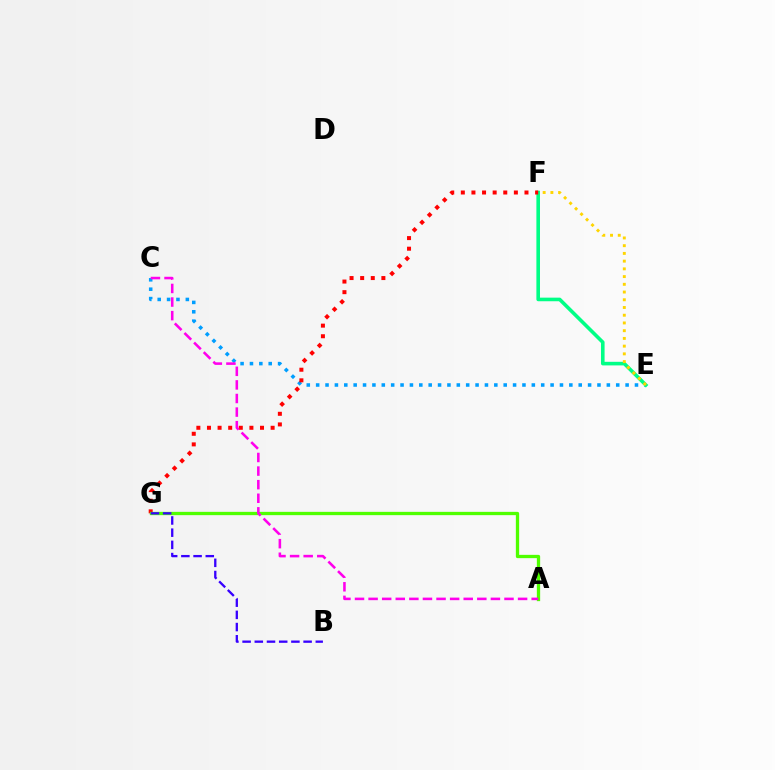{('C', 'E'): [{'color': '#009eff', 'line_style': 'dotted', 'thickness': 2.55}], ('E', 'F'): [{'color': '#00ff86', 'line_style': 'solid', 'thickness': 2.59}, {'color': '#ffd500', 'line_style': 'dotted', 'thickness': 2.1}], ('F', 'G'): [{'color': '#ff0000', 'line_style': 'dotted', 'thickness': 2.88}], ('A', 'G'): [{'color': '#4fff00', 'line_style': 'solid', 'thickness': 2.37}], ('B', 'G'): [{'color': '#3700ff', 'line_style': 'dashed', 'thickness': 1.66}], ('A', 'C'): [{'color': '#ff00ed', 'line_style': 'dashed', 'thickness': 1.85}]}